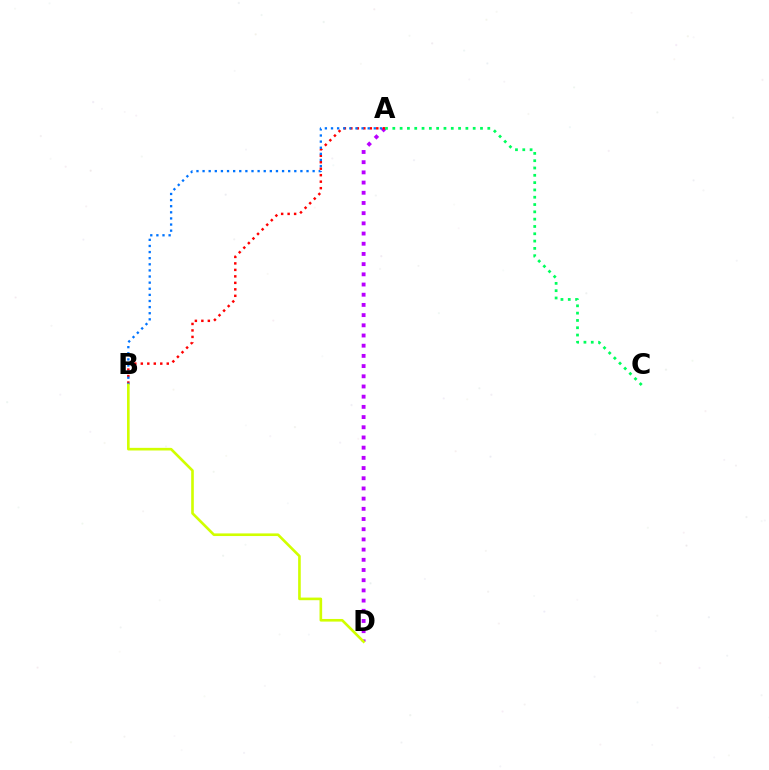{('A', 'D'): [{'color': '#b900ff', 'line_style': 'dotted', 'thickness': 2.77}], ('A', 'B'): [{'color': '#ff0000', 'line_style': 'dotted', 'thickness': 1.76}, {'color': '#0074ff', 'line_style': 'dotted', 'thickness': 1.66}], ('A', 'C'): [{'color': '#00ff5c', 'line_style': 'dotted', 'thickness': 1.99}], ('B', 'D'): [{'color': '#d1ff00', 'line_style': 'solid', 'thickness': 1.89}]}